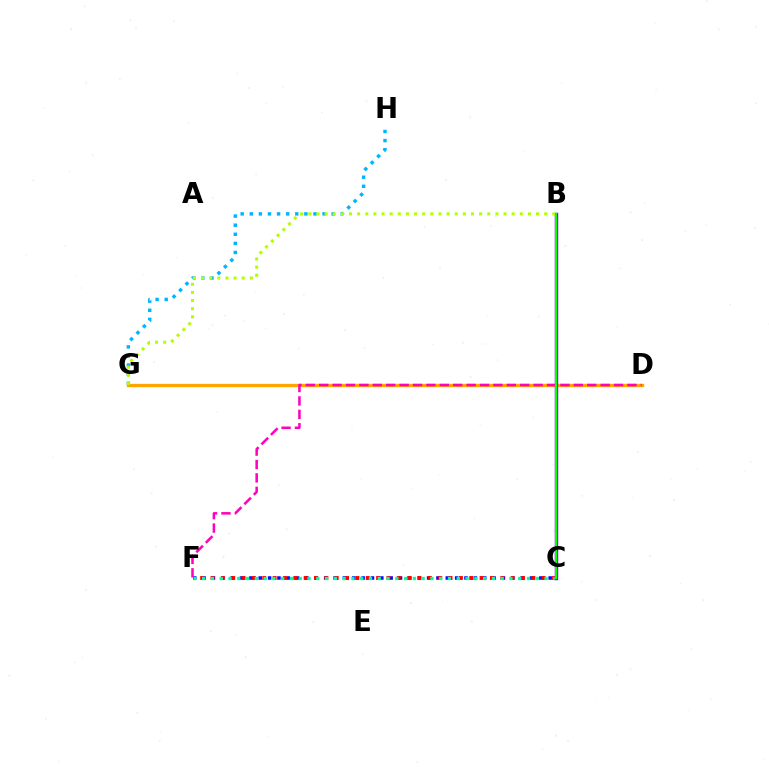{('G', 'H'): [{'color': '#00b5ff', 'line_style': 'dotted', 'thickness': 2.47}], ('C', 'F'): [{'color': '#0010ff', 'line_style': 'dotted', 'thickness': 2.54}, {'color': '#ff0000', 'line_style': 'dotted', 'thickness': 2.81}, {'color': '#00ff9d', 'line_style': 'dotted', 'thickness': 2.39}], ('D', 'G'): [{'color': '#ffa500', 'line_style': 'solid', 'thickness': 2.39}], ('B', 'C'): [{'color': '#9b00ff', 'line_style': 'solid', 'thickness': 2.5}, {'color': '#08ff00', 'line_style': 'solid', 'thickness': 1.57}], ('D', 'F'): [{'color': '#ff00bd', 'line_style': 'dashed', 'thickness': 1.82}], ('B', 'G'): [{'color': '#b3ff00', 'line_style': 'dotted', 'thickness': 2.21}]}